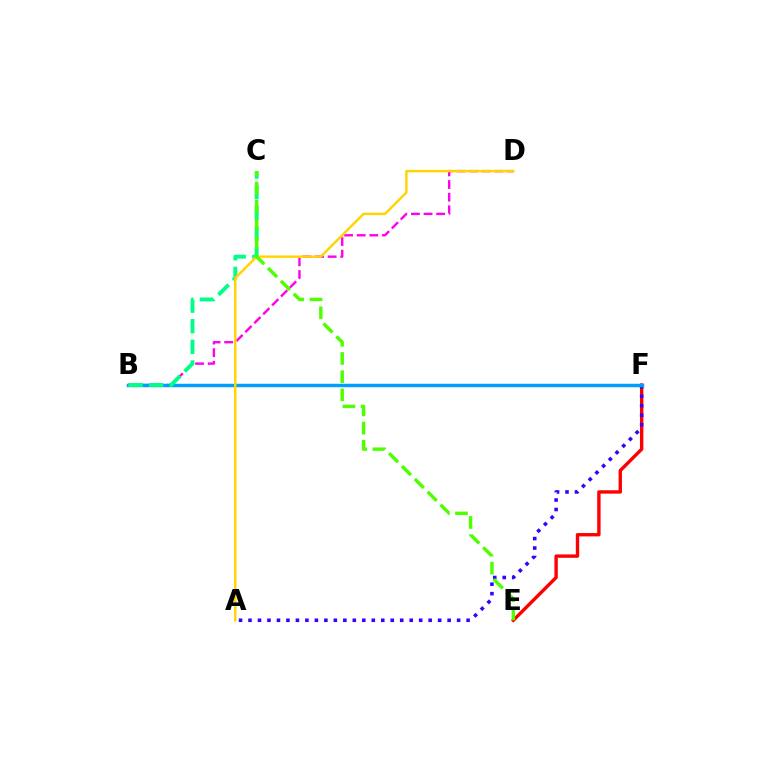{('E', 'F'): [{'color': '#ff0000', 'line_style': 'solid', 'thickness': 2.43}], ('A', 'F'): [{'color': '#3700ff', 'line_style': 'dotted', 'thickness': 2.58}], ('B', 'D'): [{'color': '#ff00ed', 'line_style': 'dashed', 'thickness': 1.71}], ('B', 'F'): [{'color': '#009eff', 'line_style': 'solid', 'thickness': 2.49}], ('B', 'C'): [{'color': '#00ff86', 'line_style': 'dashed', 'thickness': 2.8}], ('A', 'D'): [{'color': '#ffd500', 'line_style': 'solid', 'thickness': 1.75}], ('C', 'E'): [{'color': '#4fff00', 'line_style': 'dashed', 'thickness': 2.47}]}